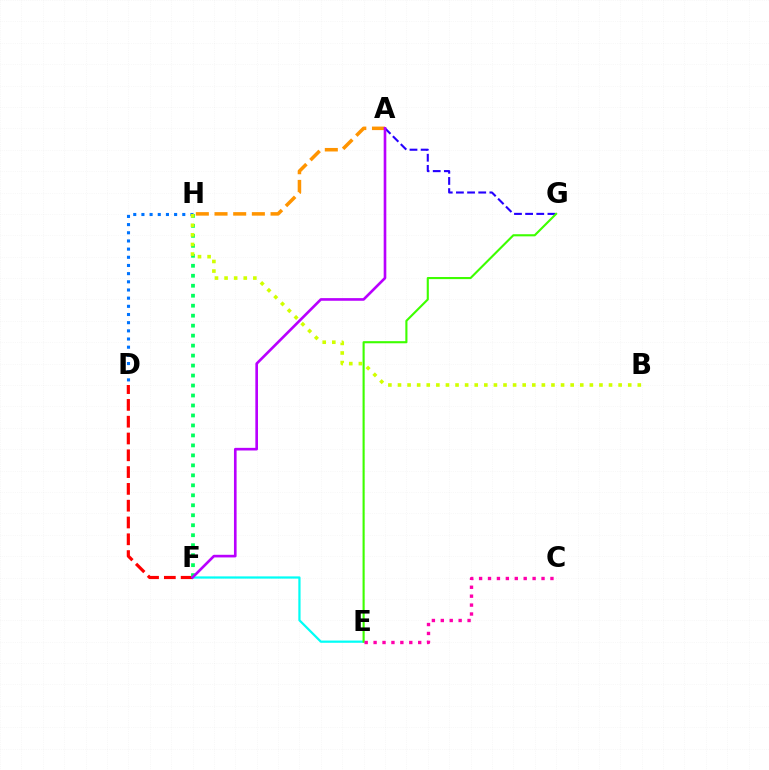{('E', 'F'): [{'color': '#00fff6', 'line_style': 'solid', 'thickness': 1.61}], ('D', 'F'): [{'color': '#ff0000', 'line_style': 'dashed', 'thickness': 2.28}], ('F', 'H'): [{'color': '#00ff5c', 'line_style': 'dotted', 'thickness': 2.71}], ('A', 'G'): [{'color': '#2500ff', 'line_style': 'dashed', 'thickness': 1.51}], ('A', 'H'): [{'color': '#ff9400', 'line_style': 'dashed', 'thickness': 2.54}], ('D', 'H'): [{'color': '#0074ff', 'line_style': 'dotted', 'thickness': 2.22}], ('E', 'G'): [{'color': '#3dff00', 'line_style': 'solid', 'thickness': 1.53}], ('C', 'E'): [{'color': '#ff00ac', 'line_style': 'dotted', 'thickness': 2.42}], ('B', 'H'): [{'color': '#d1ff00', 'line_style': 'dotted', 'thickness': 2.61}], ('A', 'F'): [{'color': '#b900ff', 'line_style': 'solid', 'thickness': 1.9}]}